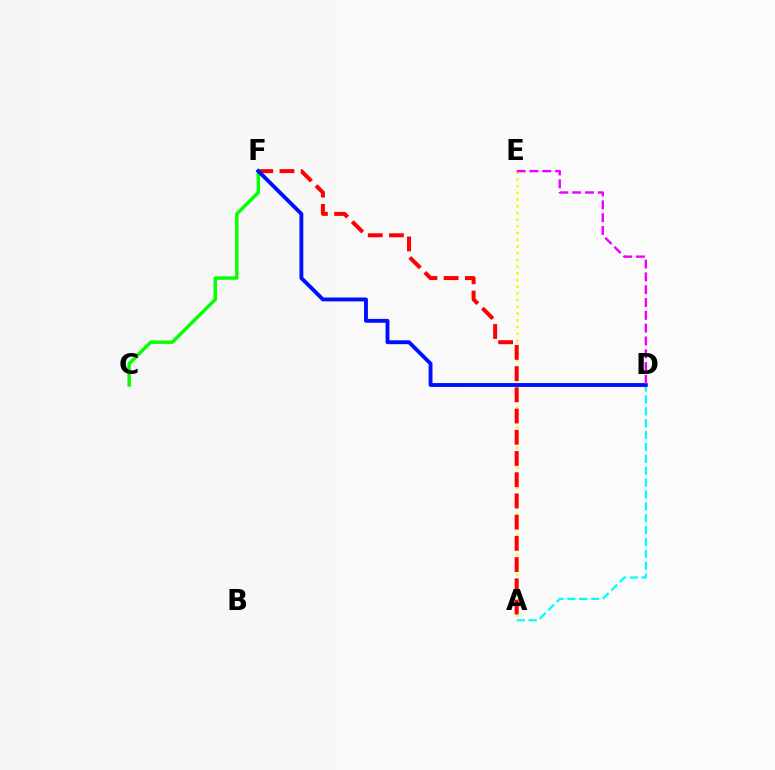{('A', 'E'): [{'color': '#fcf500', 'line_style': 'dotted', 'thickness': 1.82}], ('A', 'F'): [{'color': '#ff0000', 'line_style': 'dashed', 'thickness': 2.88}], ('A', 'D'): [{'color': '#00fff6', 'line_style': 'dashed', 'thickness': 1.61}], ('C', 'F'): [{'color': '#08ff00', 'line_style': 'solid', 'thickness': 2.5}], ('D', 'F'): [{'color': '#0010ff', 'line_style': 'solid', 'thickness': 2.79}], ('D', 'E'): [{'color': '#ee00ff', 'line_style': 'dashed', 'thickness': 1.74}]}